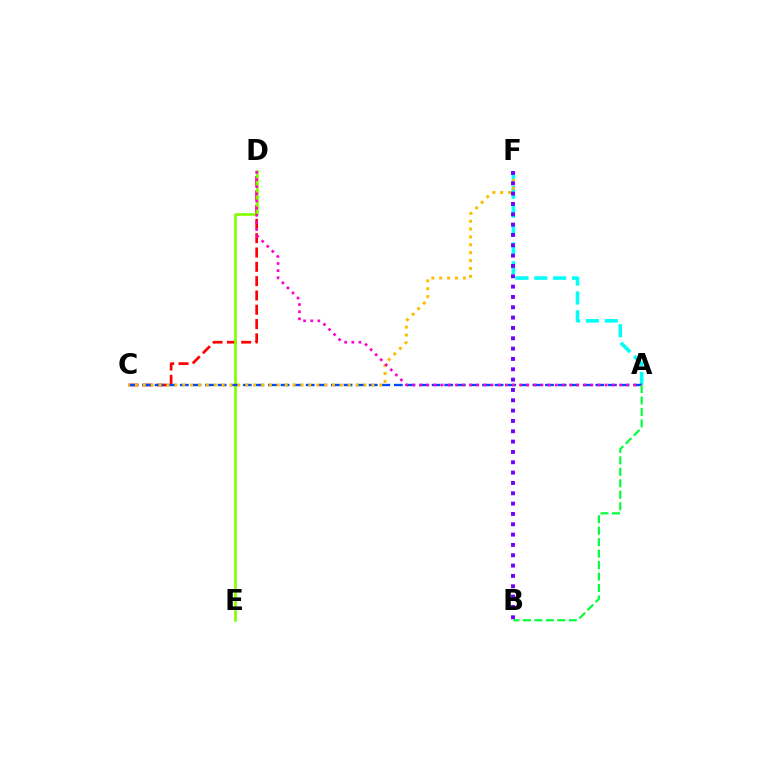{('A', 'F'): [{'color': '#00fff6', 'line_style': 'dashed', 'thickness': 2.56}], ('C', 'D'): [{'color': '#ff0000', 'line_style': 'dashed', 'thickness': 1.94}], ('D', 'E'): [{'color': '#84ff00', 'line_style': 'solid', 'thickness': 1.94}], ('A', 'C'): [{'color': '#004bff', 'line_style': 'dashed', 'thickness': 1.71}], ('C', 'F'): [{'color': '#ffbd00', 'line_style': 'dotted', 'thickness': 2.14}], ('A', 'D'): [{'color': '#ff00cf', 'line_style': 'dotted', 'thickness': 1.94}], ('B', 'F'): [{'color': '#7200ff', 'line_style': 'dotted', 'thickness': 2.81}], ('A', 'B'): [{'color': '#00ff39', 'line_style': 'dashed', 'thickness': 1.56}]}